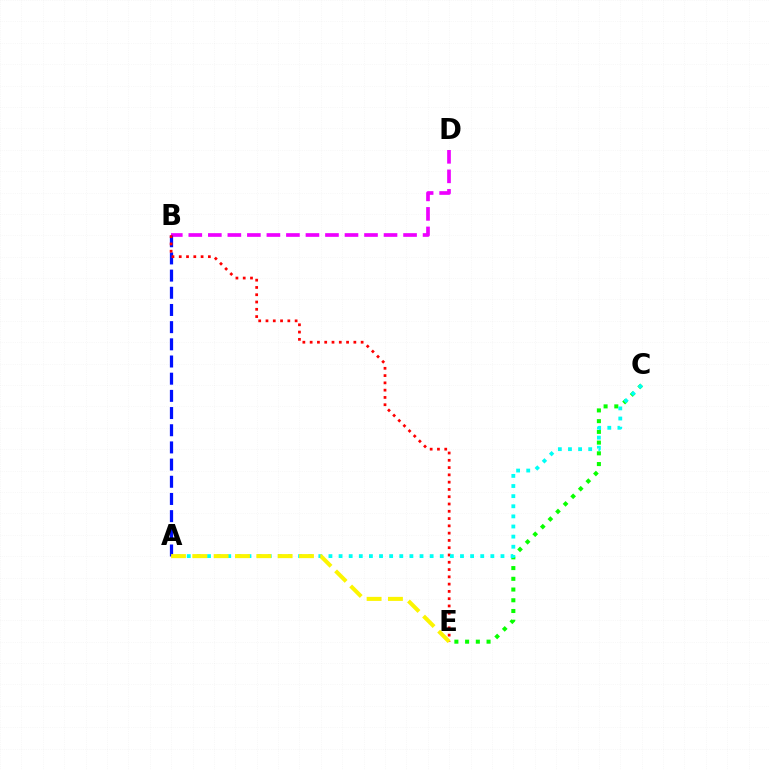{('B', 'D'): [{'color': '#ee00ff', 'line_style': 'dashed', 'thickness': 2.65}], ('C', 'E'): [{'color': '#08ff00', 'line_style': 'dotted', 'thickness': 2.91}], ('A', 'B'): [{'color': '#0010ff', 'line_style': 'dashed', 'thickness': 2.33}], ('B', 'E'): [{'color': '#ff0000', 'line_style': 'dotted', 'thickness': 1.98}], ('A', 'C'): [{'color': '#00fff6', 'line_style': 'dotted', 'thickness': 2.75}], ('A', 'E'): [{'color': '#fcf500', 'line_style': 'dashed', 'thickness': 2.9}]}